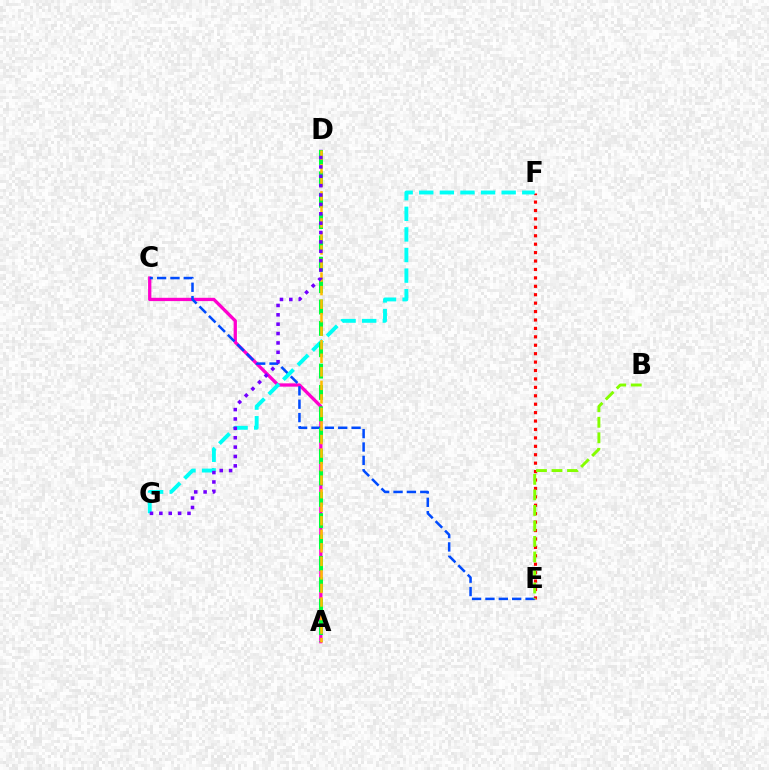{('E', 'F'): [{'color': '#ff0000', 'line_style': 'dotted', 'thickness': 2.29}], ('A', 'C'): [{'color': '#ff00cf', 'line_style': 'solid', 'thickness': 2.37}], ('C', 'E'): [{'color': '#004bff', 'line_style': 'dashed', 'thickness': 1.82}], ('F', 'G'): [{'color': '#00fff6', 'line_style': 'dashed', 'thickness': 2.8}], ('B', 'E'): [{'color': '#84ff00', 'line_style': 'dashed', 'thickness': 2.11}], ('A', 'D'): [{'color': '#00ff39', 'line_style': 'dashed', 'thickness': 2.9}, {'color': '#ffbd00', 'line_style': 'dashed', 'thickness': 1.84}], ('D', 'G'): [{'color': '#7200ff', 'line_style': 'dotted', 'thickness': 2.55}]}